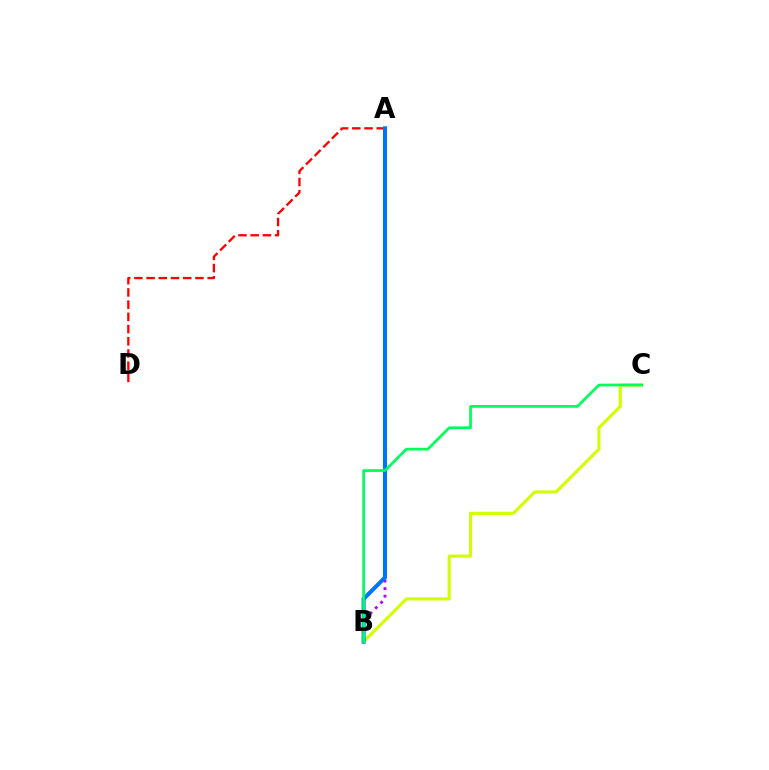{('B', 'C'): [{'color': '#d1ff00', 'line_style': 'solid', 'thickness': 2.25}, {'color': '#00ff5c', 'line_style': 'solid', 'thickness': 1.96}], ('A', 'D'): [{'color': '#ff0000', 'line_style': 'dashed', 'thickness': 1.66}], ('A', 'B'): [{'color': '#b900ff', 'line_style': 'dotted', 'thickness': 2.05}, {'color': '#0074ff', 'line_style': 'solid', 'thickness': 2.91}]}